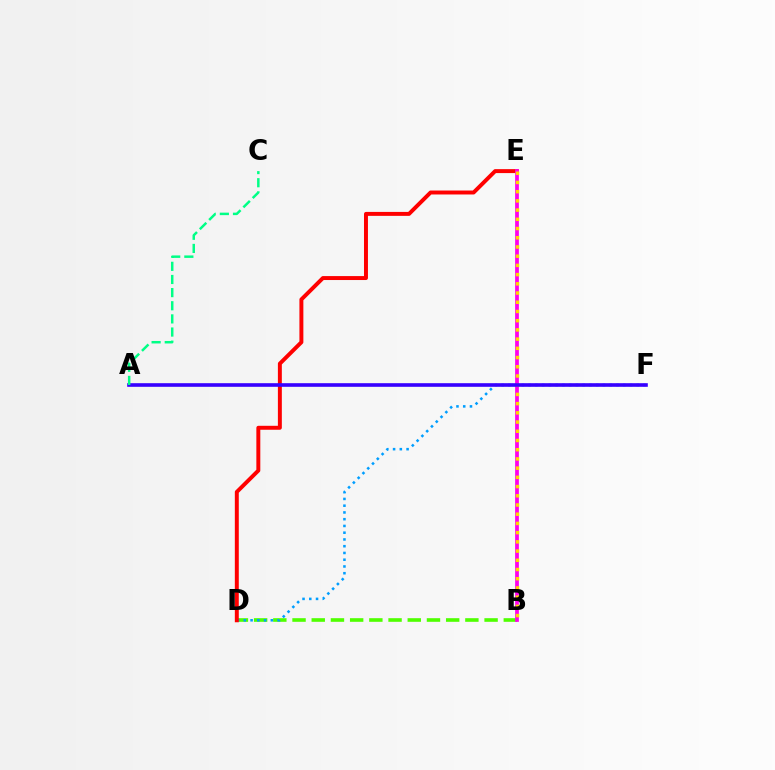{('B', 'D'): [{'color': '#4fff00', 'line_style': 'dashed', 'thickness': 2.61}], ('D', 'F'): [{'color': '#009eff', 'line_style': 'dotted', 'thickness': 1.83}], ('D', 'E'): [{'color': '#ff0000', 'line_style': 'solid', 'thickness': 2.84}], ('B', 'E'): [{'color': '#ff00ed', 'line_style': 'solid', 'thickness': 2.7}, {'color': '#ffd500', 'line_style': 'dotted', 'thickness': 2.5}], ('A', 'F'): [{'color': '#3700ff', 'line_style': 'solid', 'thickness': 2.6}], ('A', 'C'): [{'color': '#00ff86', 'line_style': 'dashed', 'thickness': 1.79}]}